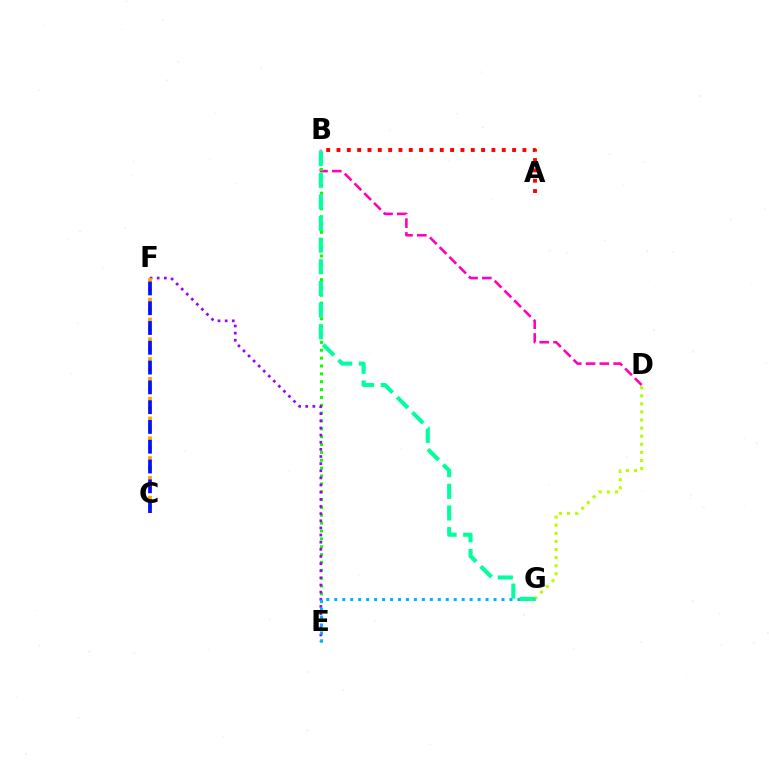{('B', 'D'): [{'color': '#ff00bd', 'line_style': 'dashed', 'thickness': 1.87}], ('D', 'G'): [{'color': '#b3ff00', 'line_style': 'dotted', 'thickness': 2.2}], ('A', 'B'): [{'color': '#ff0000', 'line_style': 'dotted', 'thickness': 2.81}], ('B', 'E'): [{'color': '#08ff00', 'line_style': 'dotted', 'thickness': 2.13}], ('E', 'F'): [{'color': '#9b00ff', 'line_style': 'dotted', 'thickness': 1.94}], ('C', 'F'): [{'color': '#ffa500', 'line_style': 'dotted', 'thickness': 2.69}, {'color': '#0010ff', 'line_style': 'dashed', 'thickness': 2.69}], ('E', 'G'): [{'color': '#00b5ff', 'line_style': 'dotted', 'thickness': 2.16}], ('B', 'G'): [{'color': '#00ff9d', 'line_style': 'dashed', 'thickness': 2.94}]}